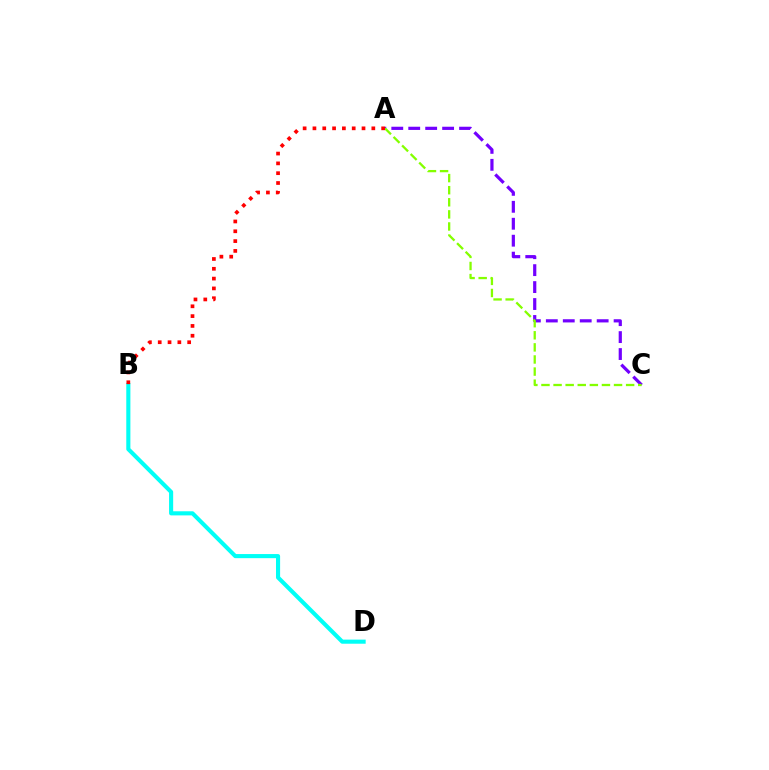{('A', 'C'): [{'color': '#7200ff', 'line_style': 'dashed', 'thickness': 2.3}, {'color': '#84ff00', 'line_style': 'dashed', 'thickness': 1.64}], ('B', 'D'): [{'color': '#00fff6', 'line_style': 'solid', 'thickness': 2.96}], ('A', 'B'): [{'color': '#ff0000', 'line_style': 'dotted', 'thickness': 2.67}]}